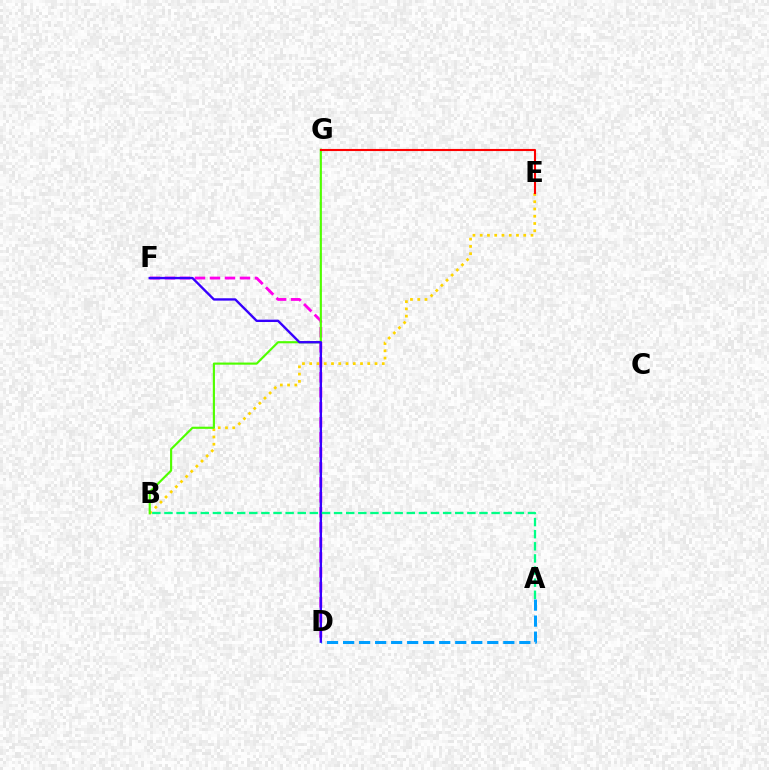{('D', 'F'): [{'color': '#ff00ed', 'line_style': 'dashed', 'thickness': 2.04}, {'color': '#3700ff', 'line_style': 'solid', 'thickness': 1.7}], ('A', 'D'): [{'color': '#009eff', 'line_style': 'dashed', 'thickness': 2.18}], ('B', 'E'): [{'color': '#ffd500', 'line_style': 'dotted', 'thickness': 1.97}], ('B', 'G'): [{'color': '#4fff00', 'line_style': 'solid', 'thickness': 1.54}], ('E', 'G'): [{'color': '#ff0000', 'line_style': 'solid', 'thickness': 1.51}], ('A', 'B'): [{'color': '#00ff86', 'line_style': 'dashed', 'thickness': 1.65}]}